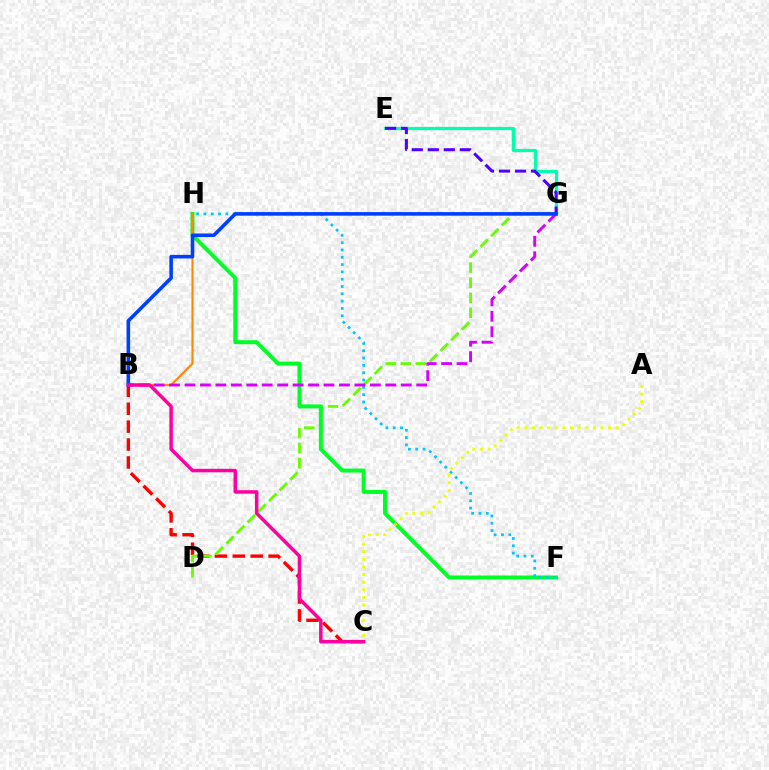{('E', 'G'): [{'color': '#00ffaf', 'line_style': 'solid', 'thickness': 2.32}, {'color': '#4f00ff', 'line_style': 'dashed', 'thickness': 2.18}], ('B', 'C'): [{'color': '#ff0000', 'line_style': 'dashed', 'thickness': 2.43}, {'color': '#ff00a0', 'line_style': 'solid', 'thickness': 2.51}], ('D', 'G'): [{'color': '#66ff00', 'line_style': 'dashed', 'thickness': 2.05}], ('F', 'H'): [{'color': '#00ff27', 'line_style': 'solid', 'thickness': 2.87}, {'color': '#00c7ff', 'line_style': 'dotted', 'thickness': 1.99}], ('B', 'H'): [{'color': '#ff8800', 'line_style': 'solid', 'thickness': 1.56}], ('B', 'G'): [{'color': '#d600ff', 'line_style': 'dashed', 'thickness': 2.1}, {'color': '#003fff', 'line_style': 'solid', 'thickness': 2.58}], ('A', 'C'): [{'color': '#eeff00', 'line_style': 'dotted', 'thickness': 2.07}]}